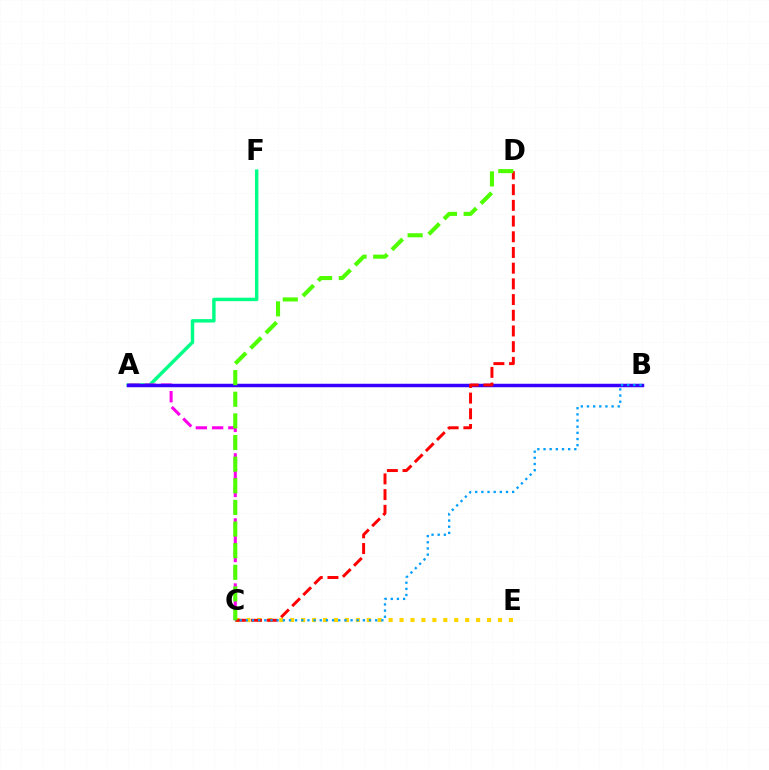{('A', 'F'): [{'color': '#00ff86', 'line_style': 'solid', 'thickness': 2.48}], ('A', 'C'): [{'color': '#ff00ed', 'line_style': 'dashed', 'thickness': 2.21}], ('C', 'E'): [{'color': '#ffd500', 'line_style': 'dotted', 'thickness': 2.97}], ('A', 'B'): [{'color': '#3700ff', 'line_style': 'solid', 'thickness': 2.5}], ('C', 'D'): [{'color': '#ff0000', 'line_style': 'dashed', 'thickness': 2.13}, {'color': '#4fff00', 'line_style': 'dashed', 'thickness': 2.94}], ('B', 'C'): [{'color': '#009eff', 'line_style': 'dotted', 'thickness': 1.67}]}